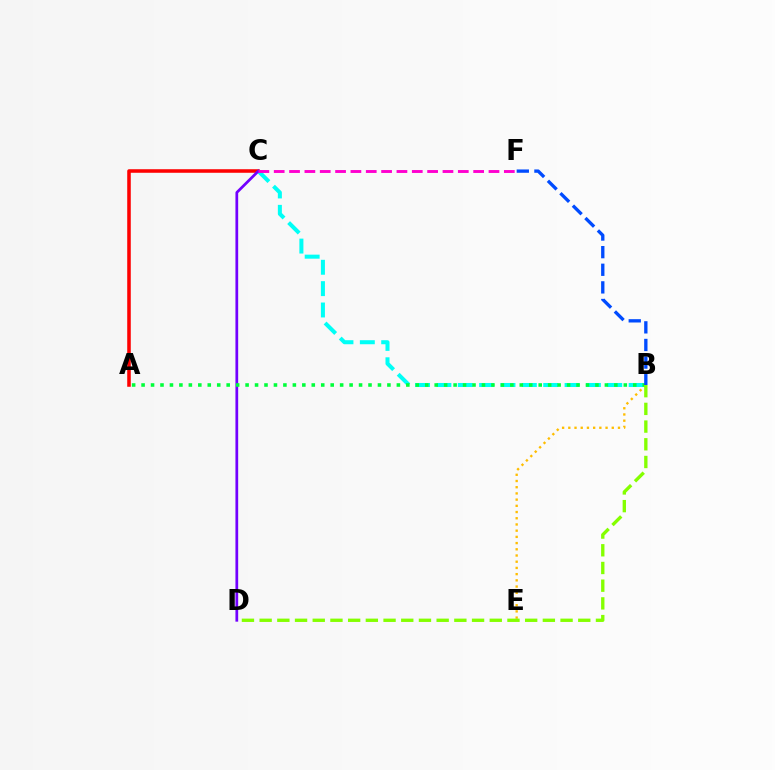{('A', 'C'): [{'color': '#ff0000', 'line_style': 'solid', 'thickness': 2.56}], ('B', 'C'): [{'color': '#00fff6', 'line_style': 'dashed', 'thickness': 2.9}], ('C', 'D'): [{'color': '#7200ff', 'line_style': 'solid', 'thickness': 1.97}], ('B', 'E'): [{'color': '#ffbd00', 'line_style': 'dotted', 'thickness': 1.69}], ('A', 'B'): [{'color': '#00ff39', 'line_style': 'dotted', 'thickness': 2.57}], ('B', 'F'): [{'color': '#004bff', 'line_style': 'dashed', 'thickness': 2.39}], ('C', 'F'): [{'color': '#ff00cf', 'line_style': 'dashed', 'thickness': 2.08}], ('B', 'D'): [{'color': '#84ff00', 'line_style': 'dashed', 'thickness': 2.4}]}